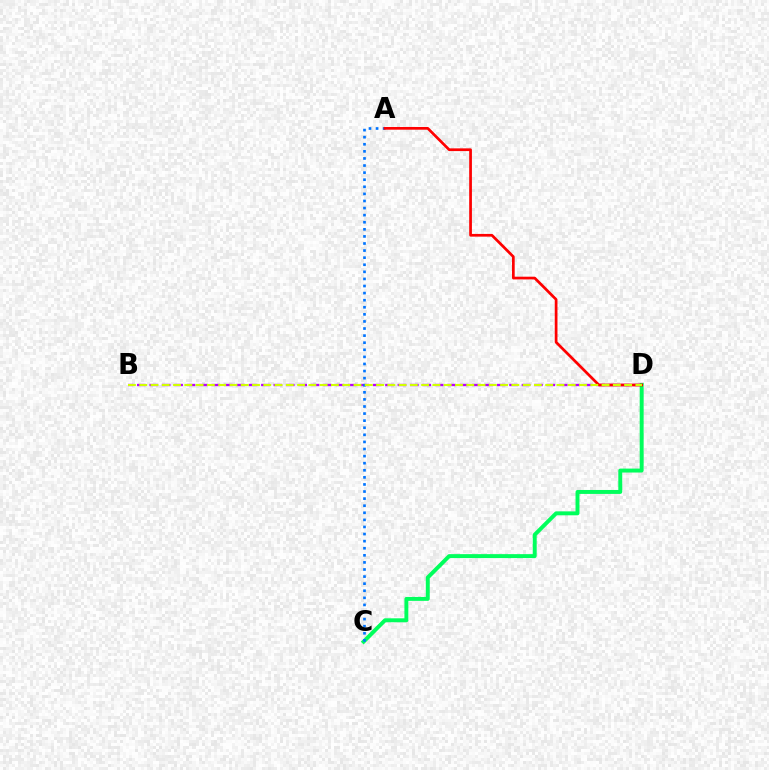{('B', 'D'): [{'color': '#b900ff', 'line_style': 'dashed', 'thickness': 1.69}, {'color': '#d1ff00', 'line_style': 'dashed', 'thickness': 1.53}], ('C', 'D'): [{'color': '#00ff5c', 'line_style': 'solid', 'thickness': 2.84}], ('A', 'C'): [{'color': '#0074ff', 'line_style': 'dotted', 'thickness': 1.93}], ('A', 'D'): [{'color': '#ff0000', 'line_style': 'solid', 'thickness': 1.96}]}